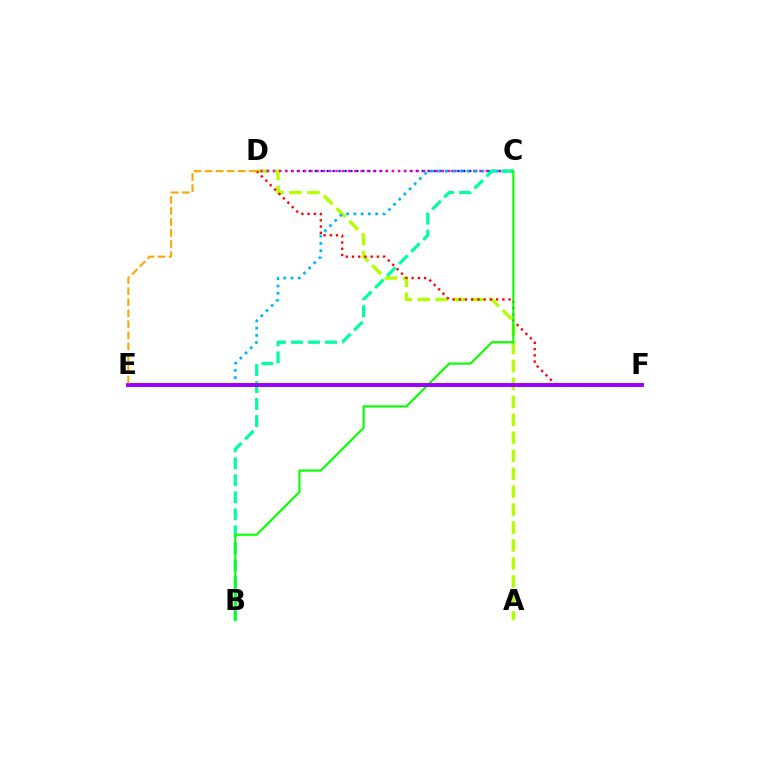{('C', 'D'): [{'color': '#0010ff', 'line_style': 'dotted', 'thickness': 1.61}, {'color': '#ff00bd', 'line_style': 'dotted', 'thickness': 1.7}], ('A', 'D'): [{'color': '#b3ff00', 'line_style': 'dashed', 'thickness': 2.44}], ('C', 'E'): [{'color': '#00b5ff', 'line_style': 'dotted', 'thickness': 1.98}], ('D', 'F'): [{'color': '#ff0000', 'line_style': 'dotted', 'thickness': 1.69}], ('B', 'C'): [{'color': '#00ff9d', 'line_style': 'dashed', 'thickness': 2.31}, {'color': '#08ff00', 'line_style': 'solid', 'thickness': 1.52}], ('E', 'F'): [{'color': '#9b00ff', 'line_style': 'solid', 'thickness': 2.83}], ('D', 'E'): [{'color': '#ffa500', 'line_style': 'dashed', 'thickness': 1.5}]}